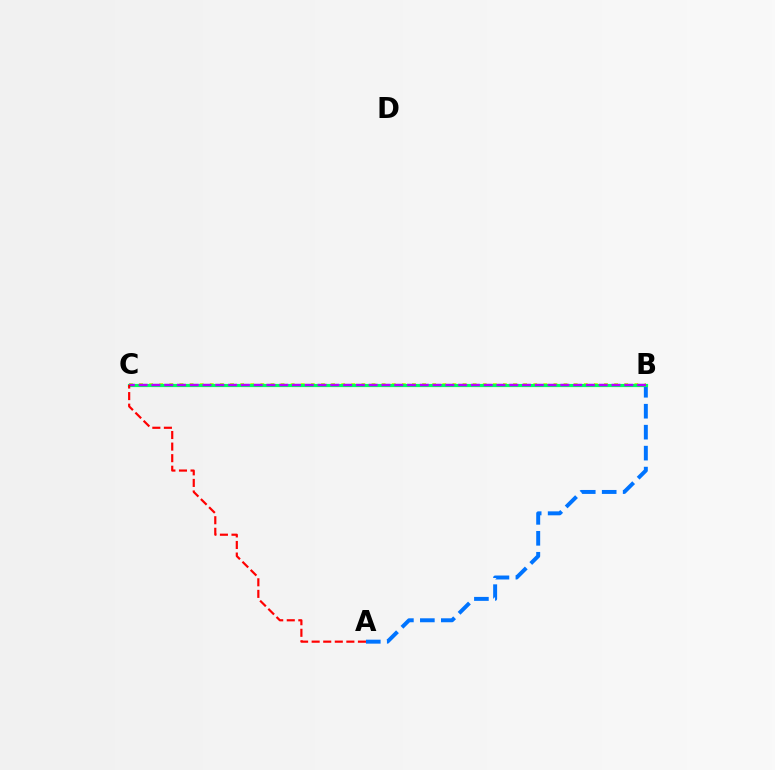{('B', 'C'): [{'color': '#d1ff00', 'line_style': 'dotted', 'thickness': 2.75}, {'color': '#00ff5c', 'line_style': 'solid', 'thickness': 2.29}, {'color': '#b900ff', 'line_style': 'dashed', 'thickness': 1.74}], ('A', 'B'): [{'color': '#0074ff', 'line_style': 'dashed', 'thickness': 2.85}], ('A', 'C'): [{'color': '#ff0000', 'line_style': 'dashed', 'thickness': 1.57}]}